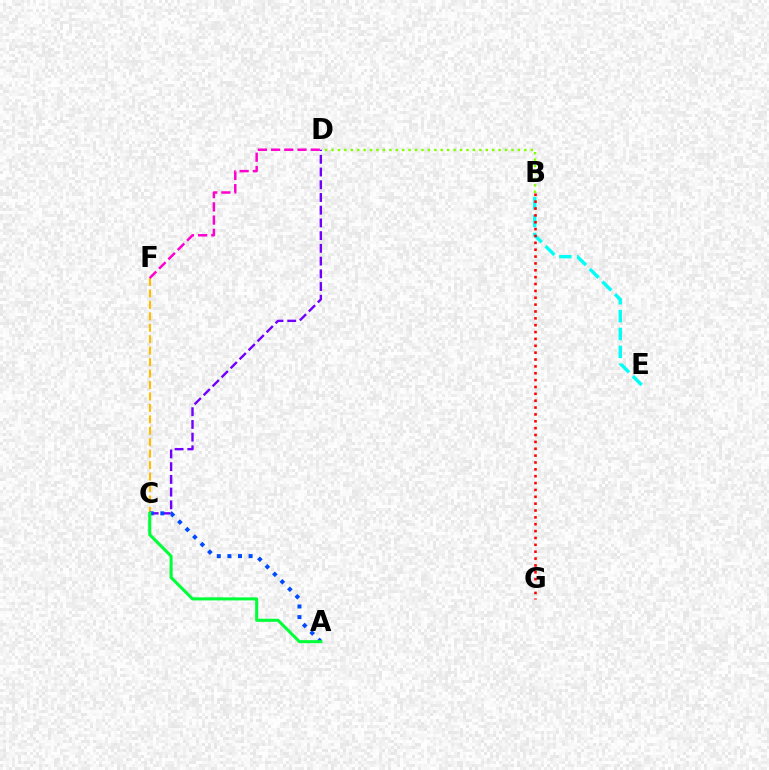{('B', 'E'): [{'color': '#00fff6', 'line_style': 'dashed', 'thickness': 2.43}], ('C', 'F'): [{'color': '#ffbd00', 'line_style': 'dashed', 'thickness': 1.55}], ('C', 'D'): [{'color': '#7200ff', 'line_style': 'dashed', 'thickness': 1.73}], ('B', 'G'): [{'color': '#ff0000', 'line_style': 'dotted', 'thickness': 1.86}], ('A', 'C'): [{'color': '#004bff', 'line_style': 'dotted', 'thickness': 2.88}, {'color': '#00ff39', 'line_style': 'solid', 'thickness': 2.2}], ('B', 'D'): [{'color': '#84ff00', 'line_style': 'dotted', 'thickness': 1.75}], ('D', 'F'): [{'color': '#ff00cf', 'line_style': 'dashed', 'thickness': 1.79}]}